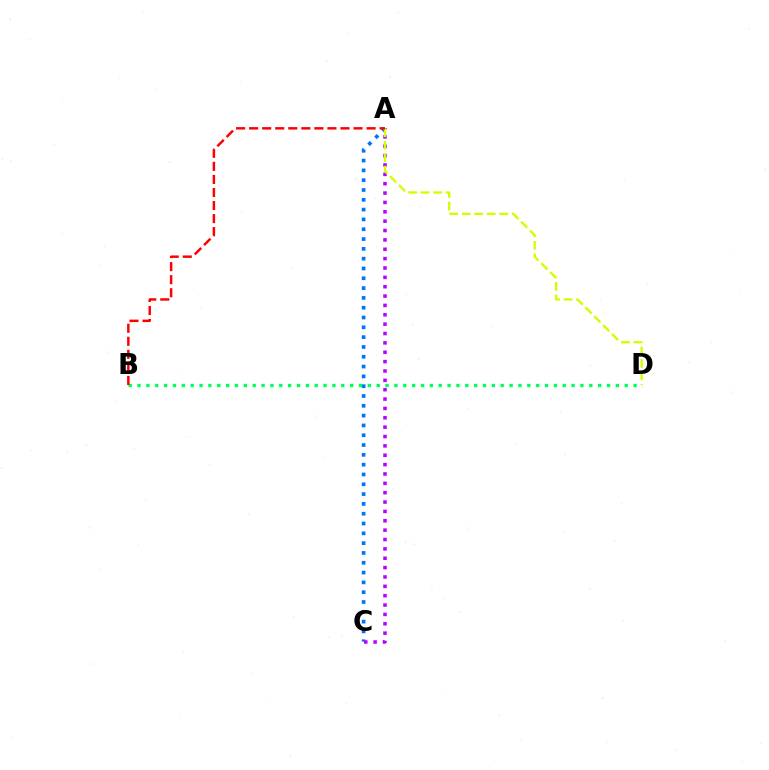{('A', 'C'): [{'color': '#0074ff', 'line_style': 'dotted', 'thickness': 2.67}, {'color': '#b900ff', 'line_style': 'dotted', 'thickness': 2.54}], ('B', 'D'): [{'color': '#00ff5c', 'line_style': 'dotted', 'thickness': 2.41}], ('A', 'D'): [{'color': '#d1ff00', 'line_style': 'dashed', 'thickness': 1.7}], ('A', 'B'): [{'color': '#ff0000', 'line_style': 'dashed', 'thickness': 1.77}]}